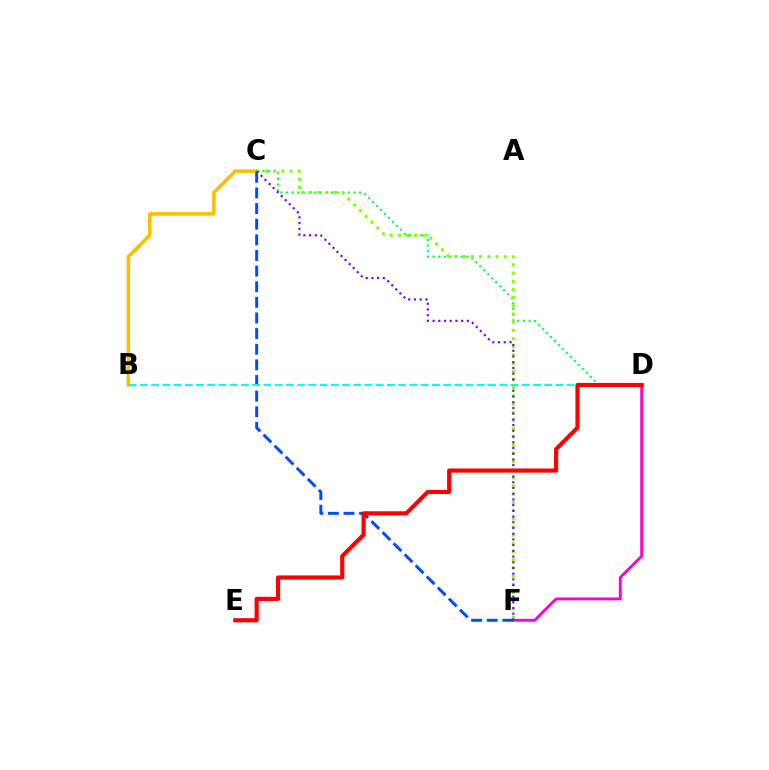{('C', 'D'): [{'color': '#00ff39', 'line_style': 'dotted', 'thickness': 1.53}], ('D', 'F'): [{'color': '#ff00cf', 'line_style': 'solid', 'thickness': 2.08}], ('B', 'C'): [{'color': '#ffbd00', 'line_style': 'solid', 'thickness': 2.55}], ('C', 'F'): [{'color': '#84ff00', 'line_style': 'dotted', 'thickness': 2.23}, {'color': '#7200ff', 'line_style': 'dotted', 'thickness': 1.55}, {'color': '#004bff', 'line_style': 'dashed', 'thickness': 2.12}], ('B', 'D'): [{'color': '#00fff6', 'line_style': 'dashed', 'thickness': 1.53}], ('D', 'E'): [{'color': '#ff0000', 'line_style': 'solid', 'thickness': 3.0}]}